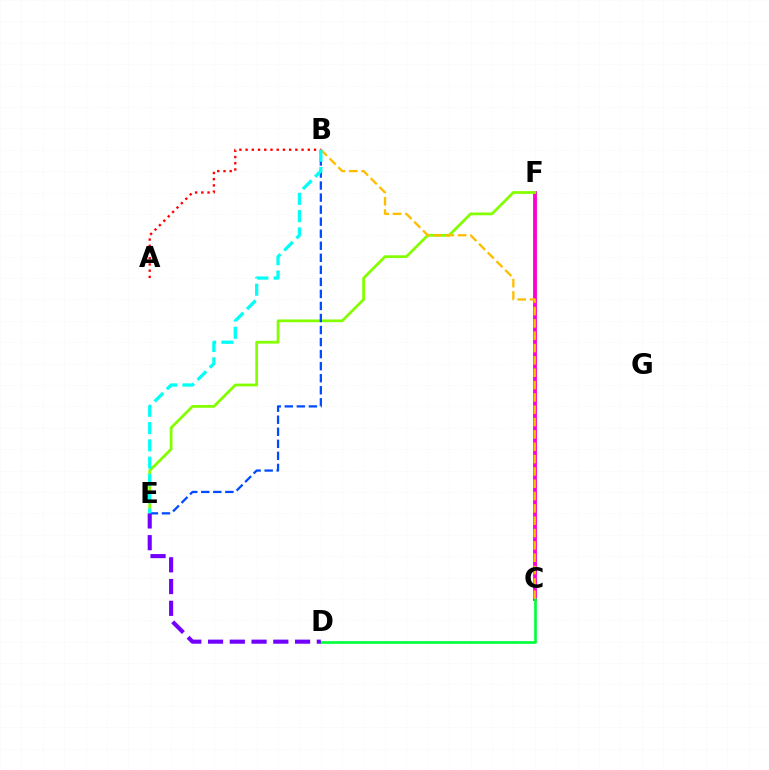{('C', 'F'): [{'color': '#ff00cf', 'line_style': 'solid', 'thickness': 2.76}], ('E', 'F'): [{'color': '#84ff00', 'line_style': 'solid', 'thickness': 1.99}], ('B', 'E'): [{'color': '#004bff', 'line_style': 'dashed', 'thickness': 1.64}, {'color': '#00fff6', 'line_style': 'dashed', 'thickness': 2.35}], ('A', 'B'): [{'color': '#ff0000', 'line_style': 'dotted', 'thickness': 1.69}], ('C', 'D'): [{'color': '#00ff39', 'line_style': 'solid', 'thickness': 1.92}], ('D', 'E'): [{'color': '#7200ff', 'line_style': 'dashed', 'thickness': 2.96}], ('B', 'C'): [{'color': '#ffbd00', 'line_style': 'dashed', 'thickness': 1.68}]}